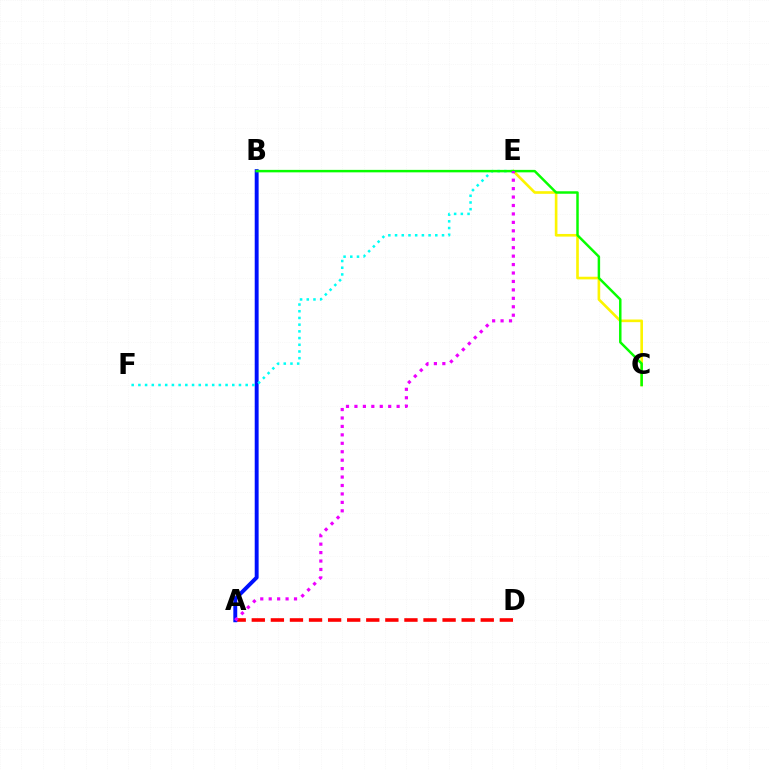{('A', 'D'): [{'color': '#ff0000', 'line_style': 'dashed', 'thickness': 2.59}], ('A', 'B'): [{'color': '#0010ff', 'line_style': 'solid', 'thickness': 2.81}], ('C', 'E'): [{'color': '#fcf500', 'line_style': 'solid', 'thickness': 1.9}], ('E', 'F'): [{'color': '#00fff6', 'line_style': 'dotted', 'thickness': 1.82}], ('B', 'C'): [{'color': '#08ff00', 'line_style': 'solid', 'thickness': 1.78}], ('A', 'E'): [{'color': '#ee00ff', 'line_style': 'dotted', 'thickness': 2.29}]}